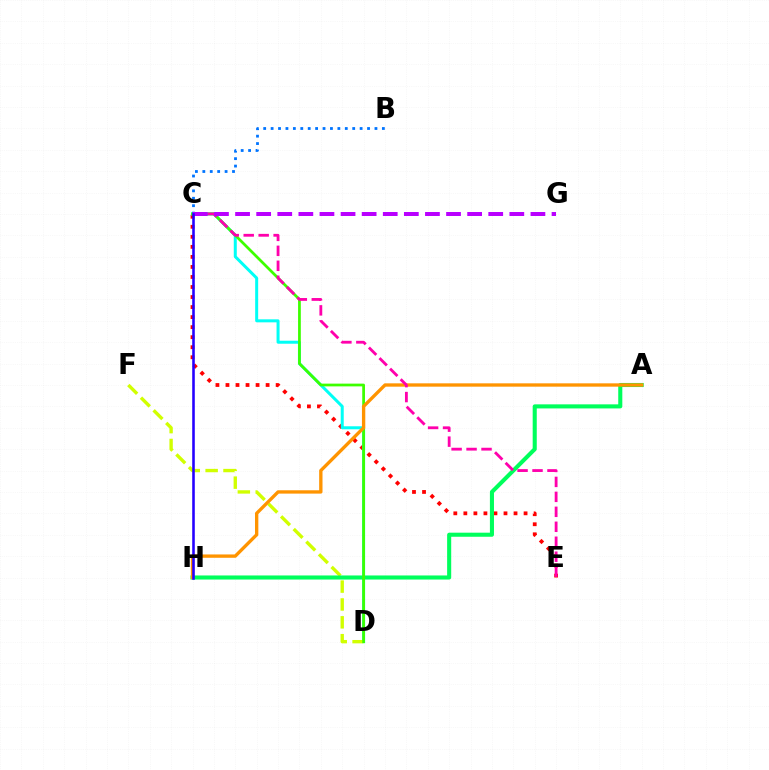{('C', 'E'): [{'color': '#ff0000', 'line_style': 'dotted', 'thickness': 2.73}, {'color': '#ff00ac', 'line_style': 'dashed', 'thickness': 2.03}], ('C', 'D'): [{'color': '#00fff6', 'line_style': 'solid', 'thickness': 2.16}, {'color': '#3dff00', 'line_style': 'solid', 'thickness': 1.98}], ('D', 'F'): [{'color': '#d1ff00', 'line_style': 'dashed', 'thickness': 2.43}], ('A', 'H'): [{'color': '#00ff5c', 'line_style': 'solid', 'thickness': 2.93}, {'color': '#ff9400', 'line_style': 'solid', 'thickness': 2.4}], ('B', 'C'): [{'color': '#0074ff', 'line_style': 'dotted', 'thickness': 2.02}], ('C', 'G'): [{'color': '#b900ff', 'line_style': 'dashed', 'thickness': 2.87}], ('C', 'H'): [{'color': '#2500ff', 'line_style': 'solid', 'thickness': 1.86}]}